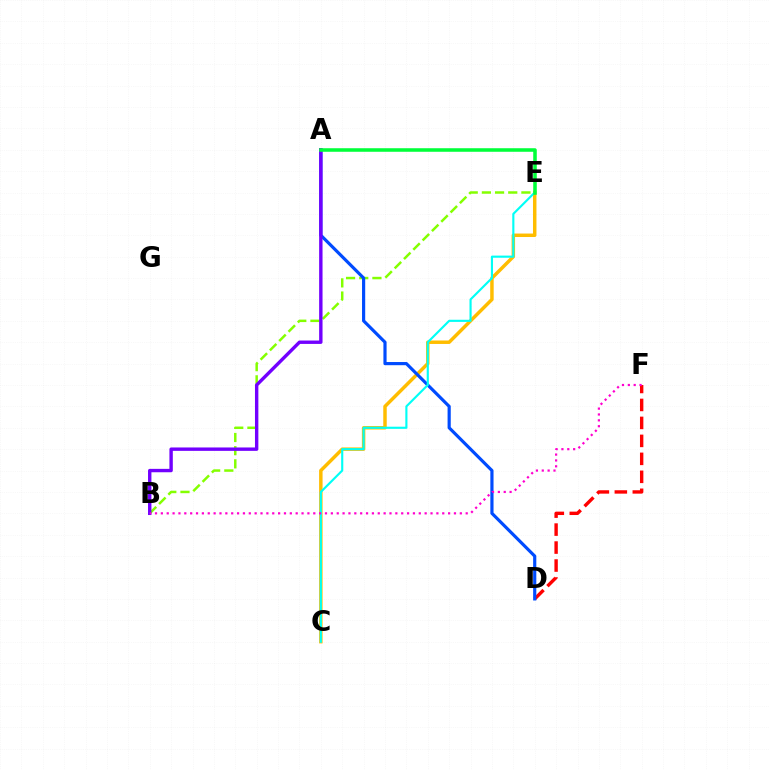{('D', 'F'): [{'color': '#ff0000', 'line_style': 'dashed', 'thickness': 2.44}], ('B', 'E'): [{'color': '#84ff00', 'line_style': 'dashed', 'thickness': 1.79}], ('C', 'E'): [{'color': '#ffbd00', 'line_style': 'solid', 'thickness': 2.5}, {'color': '#00fff6', 'line_style': 'solid', 'thickness': 1.54}], ('A', 'D'): [{'color': '#004bff', 'line_style': 'solid', 'thickness': 2.29}], ('A', 'B'): [{'color': '#7200ff', 'line_style': 'solid', 'thickness': 2.44}], ('A', 'E'): [{'color': '#00ff39', 'line_style': 'solid', 'thickness': 2.55}], ('B', 'F'): [{'color': '#ff00cf', 'line_style': 'dotted', 'thickness': 1.59}]}